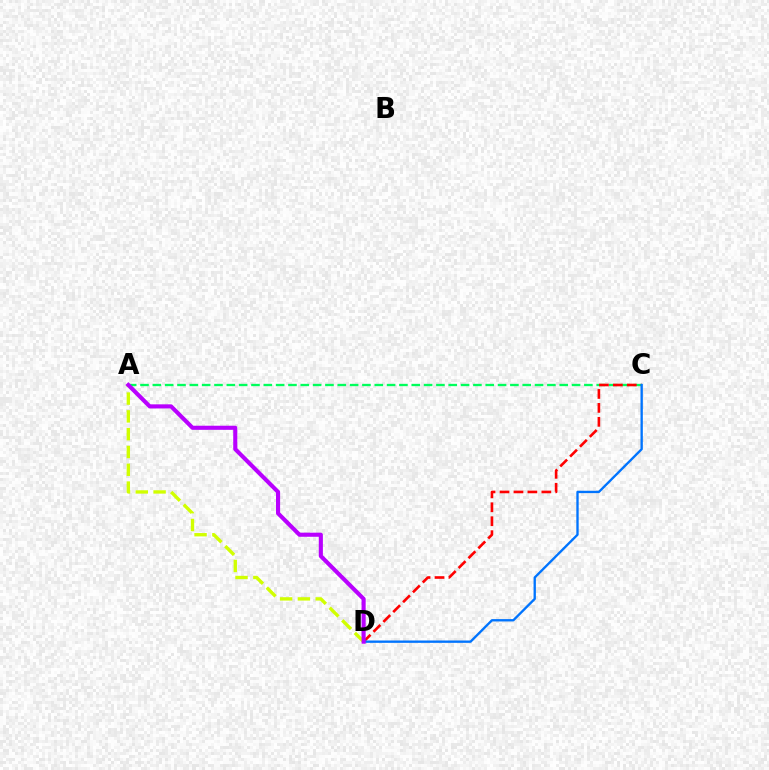{('A', 'C'): [{'color': '#00ff5c', 'line_style': 'dashed', 'thickness': 1.67}], ('C', 'D'): [{'color': '#ff0000', 'line_style': 'dashed', 'thickness': 1.89}, {'color': '#0074ff', 'line_style': 'solid', 'thickness': 1.69}], ('A', 'D'): [{'color': '#d1ff00', 'line_style': 'dashed', 'thickness': 2.42}, {'color': '#b900ff', 'line_style': 'solid', 'thickness': 2.96}]}